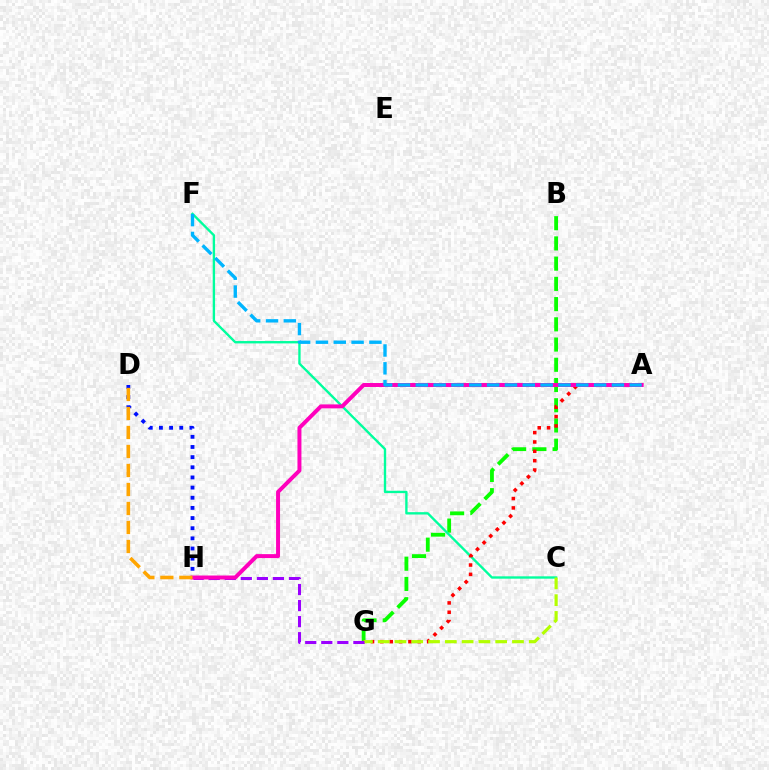{('D', 'H'): [{'color': '#0010ff', 'line_style': 'dotted', 'thickness': 2.76}, {'color': '#ffa500', 'line_style': 'dashed', 'thickness': 2.58}], ('B', 'G'): [{'color': '#08ff00', 'line_style': 'dashed', 'thickness': 2.75}], ('C', 'F'): [{'color': '#00ff9d', 'line_style': 'solid', 'thickness': 1.7}], ('A', 'G'): [{'color': '#ff0000', 'line_style': 'dotted', 'thickness': 2.54}], ('C', 'G'): [{'color': '#b3ff00', 'line_style': 'dashed', 'thickness': 2.28}], ('G', 'H'): [{'color': '#9b00ff', 'line_style': 'dashed', 'thickness': 2.18}], ('A', 'H'): [{'color': '#ff00bd', 'line_style': 'solid', 'thickness': 2.86}], ('A', 'F'): [{'color': '#00b5ff', 'line_style': 'dashed', 'thickness': 2.42}]}